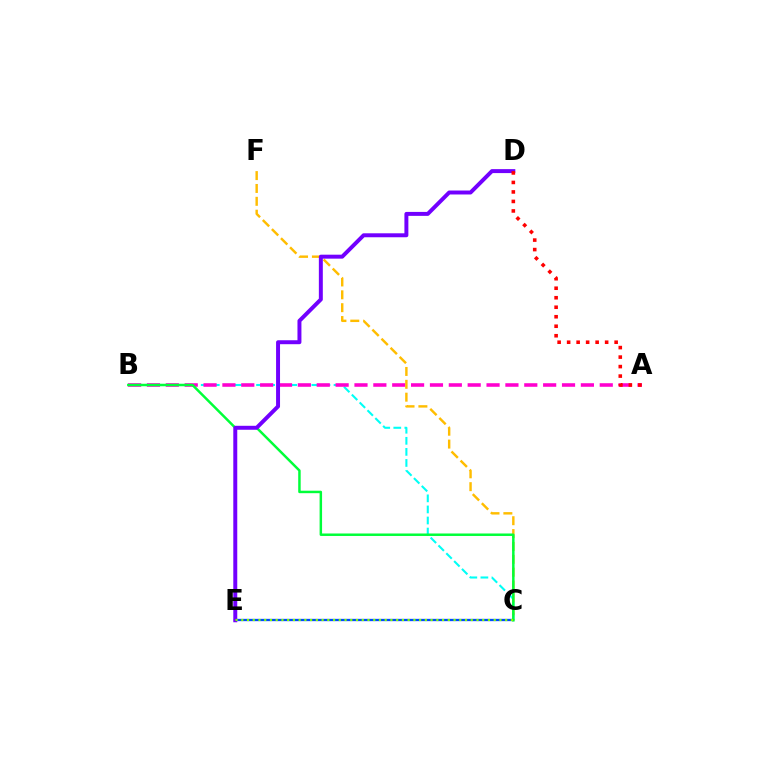{('C', 'E'): [{'color': '#004bff', 'line_style': 'solid', 'thickness': 1.66}, {'color': '#84ff00', 'line_style': 'dotted', 'thickness': 1.56}], ('B', 'C'): [{'color': '#00fff6', 'line_style': 'dashed', 'thickness': 1.5}, {'color': '#00ff39', 'line_style': 'solid', 'thickness': 1.79}], ('A', 'B'): [{'color': '#ff00cf', 'line_style': 'dashed', 'thickness': 2.56}], ('C', 'F'): [{'color': '#ffbd00', 'line_style': 'dashed', 'thickness': 1.75}], ('D', 'E'): [{'color': '#7200ff', 'line_style': 'solid', 'thickness': 2.85}], ('A', 'D'): [{'color': '#ff0000', 'line_style': 'dotted', 'thickness': 2.58}]}